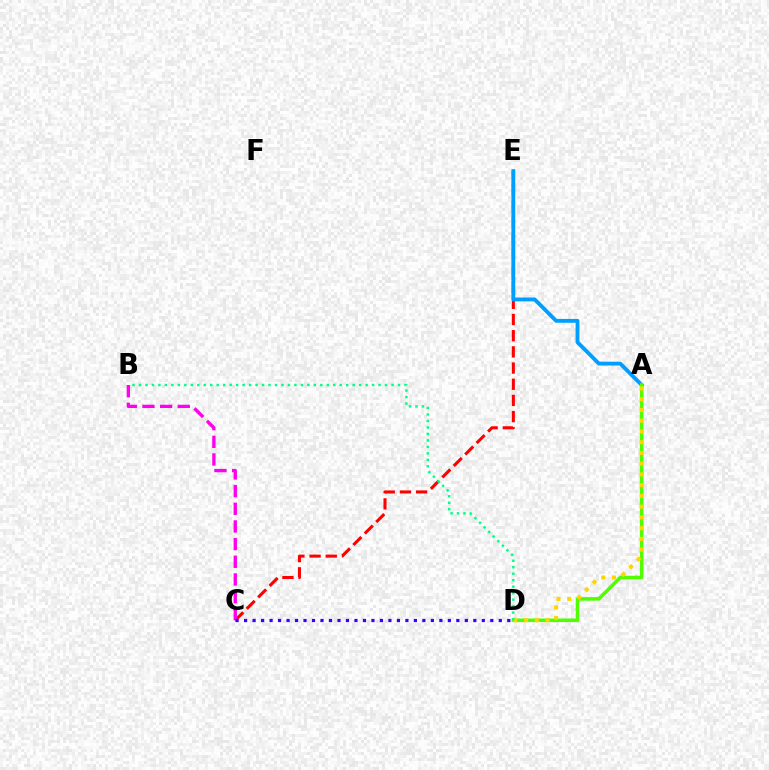{('C', 'E'): [{'color': '#ff0000', 'line_style': 'dashed', 'thickness': 2.2}], ('B', 'C'): [{'color': '#ff00ed', 'line_style': 'dashed', 'thickness': 2.4}], ('A', 'E'): [{'color': '#009eff', 'line_style': 'solid', 'thickness': 2.77}], ('A', 'D'): [{'color': '#4fff00', 'line_style': 'solid', 'thickness': 2.55}, {'color': '#ffd500', 'line_style': 'dotted', 'thickness': 2.92}], ('C', 'D'): [{'color': '#3700ff', 'line_style': 'dotted', 'thickness': 2.31}], ('B', 'D'): [{'color': '#00ff86', 'line_style': 'dotted', 'thickness': 1.76}]}